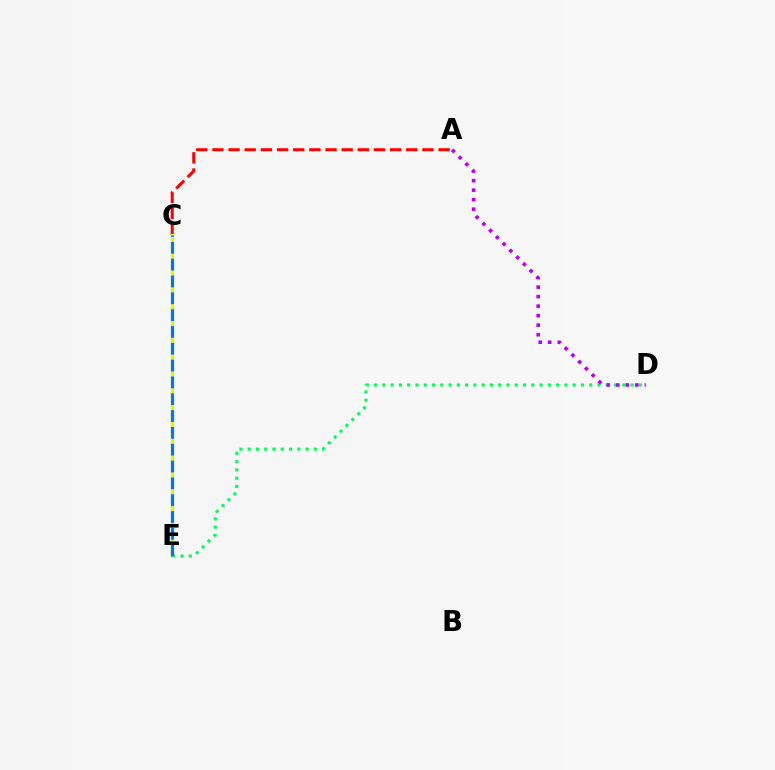{('A', 'C'): [{'color': '#ff0000', 'line_style': 'dashed', 'thickness': 2.19}], ('D', 'E'): [{'color': '#00ff5c', 'line_style': 'dotted', 'thickness': 2.25}], ('C', 'E'): [{'color': '#d1ff00', 'line_style': 'solid', 'thickness': 2.29}, {'color': '#0074ff', 'line_style': 'dashed', 'thickness': 2.29}], ('A', 'D'): [{'color': '#b900ff', 'line_style': 'dotted', 'thickness': 2.59}]}